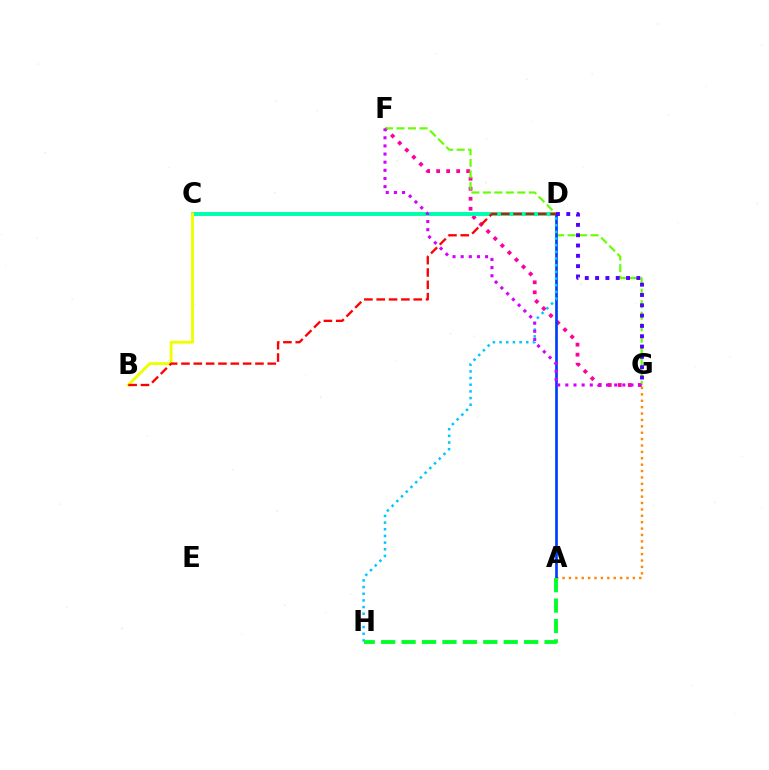{('F', 'G'): [{'color': '#ff00a0', 'line_style': 'dotted', 'thickness': 2.72}, {'color': '#66ff00', 'line_style': 'dashed', 'thickness': 1.56}, {'color': '#d600ff', 'line_style': 'dotted', 'thickness': 2.21}], ('C', 'D'): [{'color': '#00ffaf', 'line_style': 'solid', 'thickness': 2.83}], ('A', 'G'): [{'color': '#ff8800', 'line_style': 'dotted', 'thickness': 1.74}], ('B', 'C'): [{'color': '#eeff00', 'line_style': 'solid', 'thickness': 2.09}], ('A', 'D'): [{'color': '#003fff', 'line_style': 'solid', 'thickness': 1.95}], ('D', 'H'): [{'color': '#00c7ff', 'line_style': 'dotted', 'thickness': 1.81}], ('D', 'G'): [{'color': '#4f00ff', 'line_style': 'dotted', 'thickness': 2.8}], ('A', 'H'): [{'color': '#00ff27', 'line_style': 'dashed', 'thickness': 2.77}], ('B', 'D'): [{'color': '#ff0000', 'line_style': 'dashed', 'thickness': 1.68}]}